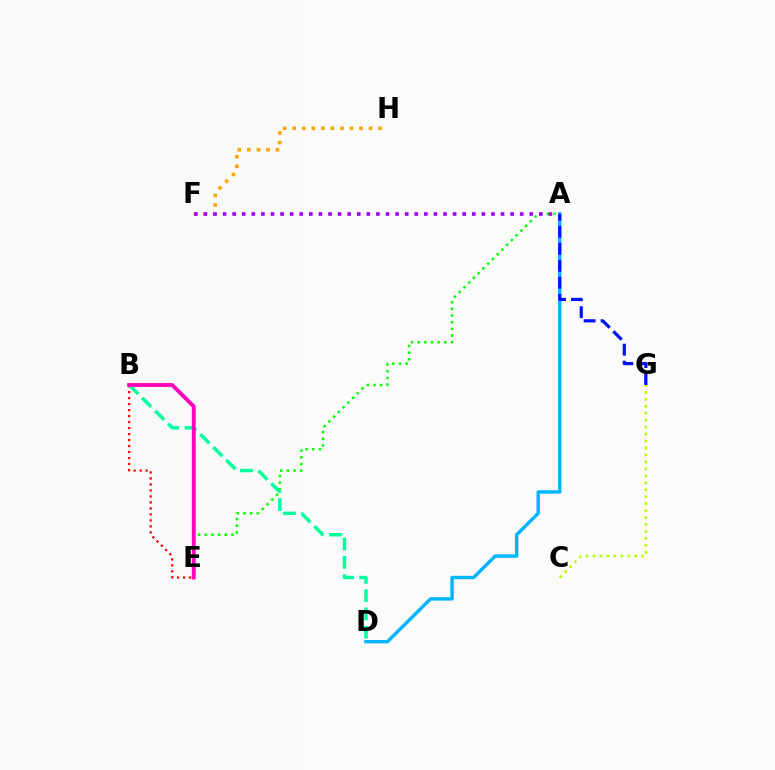{('C', 'G'): [{'color': '#b3ff00', 'line_style': 'dotted', 'thickness': 1.89}], ('F', 'H'): [{'color': '#ffa500', 'line_style': 'dotted', 'thickness': 2.59}], ('A', 'E'): [{'color': '#08ff00', 'line_style': 'dotted', 'thickness': 1.82}], ('A', 'F'): [{'color': '#9b00ff', 'line_style': 'dotted', 'thickness': 2.6}], ('B', 'E'): [{'color': '#ff0000', 'line_style': 'dotted', 'thickness': 1.63}, {'color': '#ff00bd', 'line_style': 'solid', 'thickness': 2.78}], ('A', 'D'): [{'color': '#00b5ff', 'line_style': 'solid', 'thickness': 2.45}], ('B', 'D'): [{'color': '#00ff9d', 'line_style': 'dashed', 'thickness': 2.48}], ('A', 'G'): [{'color': '#0010ff', 'line_style': 'dashed', 'thickness': 2.31}]}